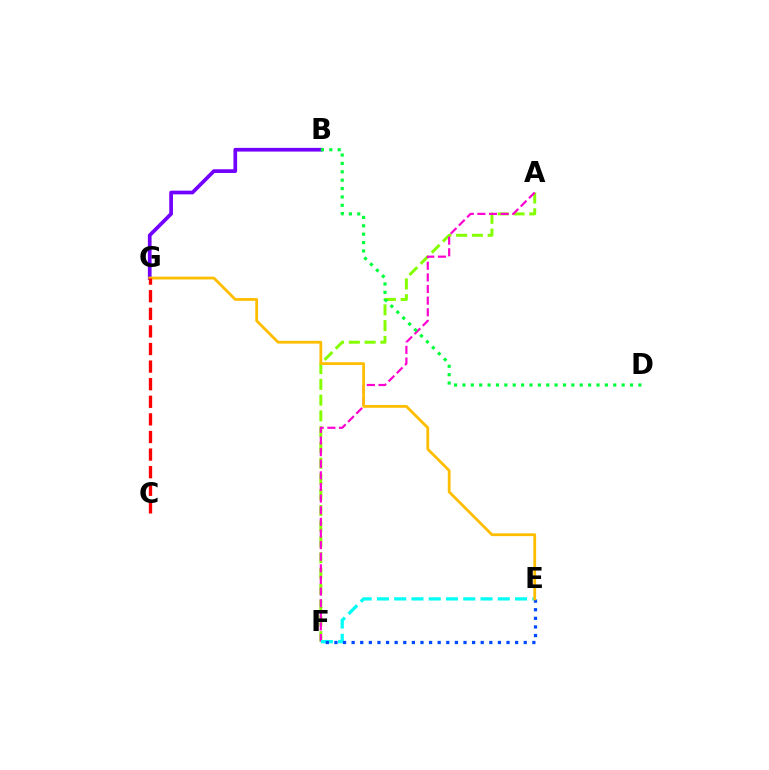{('B', 'G'): [{'color': '#7200ff', 'line_style': 'solid', 'thickness': 2.67}], ('A', 'F'): [{'color': '#84ff00', 'line_style': 'dashed', 'thickness': 2.14}, {'color': '#ff00cf', 'line_style': 'dashed', 'thickness': 1.58}], ('E', 'F'): [{'color': '#00fff6', 'line_style': 'dashed', 'thickness': 2.35}, {'color': '#004bff', 'line_style': 'dotted', 'thickness': 2.34}], ('E', 'G'): [{'color': '#ffbd00', 'line_style': 'solid', 'thickness': 2.01}], ('C', 'G'): [{'color': '#ff0000', 'line_style': 'dashed', 'thickness': 2.39}], ('B', 'D'): [{'color': '#00ff39', 'line_style': 'dotted', 'thickness': 2.28}]}